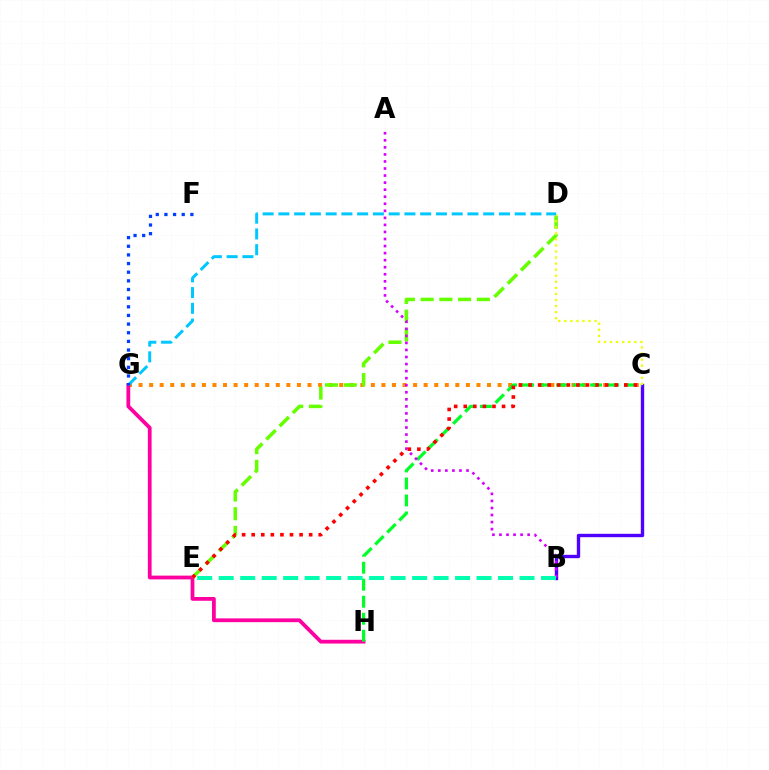{('C', 'G'): [{'color': '#ff8800', 'line_style': 'dotted', 'thickness': 2.87}], ('B', 'C'): [{'color': '#4f00ff', 'line_style': 'solid', 'thickness': 2.43}], ('G', 'H'): [{'color': '#ff00a0', 'line_style': 'solid', 'thickness': 2.72}], ('C', 'H'): [{'color': '#00ff27', 'line_style': 'dashed', 'thickness': 2.31}], ('D', 'E'): [{'color': '#66ff00', 'line_style': 'dashed', 'thickness': 2.55}], ('C', 'D'): [{'color': '#eeff00', 'line_style': 'dotted', 'thickness': 1.65}], ('A', 'B'): [{'color': '#d600ff', 'line_style': 'dotted', 'thickness': 1.92}], ('D', 'G'): [{'color': '#00c7ff', 'line_style': 'dashed', 'thickness': 2.14}], ('B', 'E'): [{'color': '#00ffaf', 'line_style': 'dashed', 'thickness': 2.92}], ('C', 'E'): [{'color': '#ff0000', 'line_style': 'dotted', 'thickness': 2.6}], ('F', 'G'): [{'color': '#003fff', 'line_style': 'dotted', 'thickness': 2.35}]}